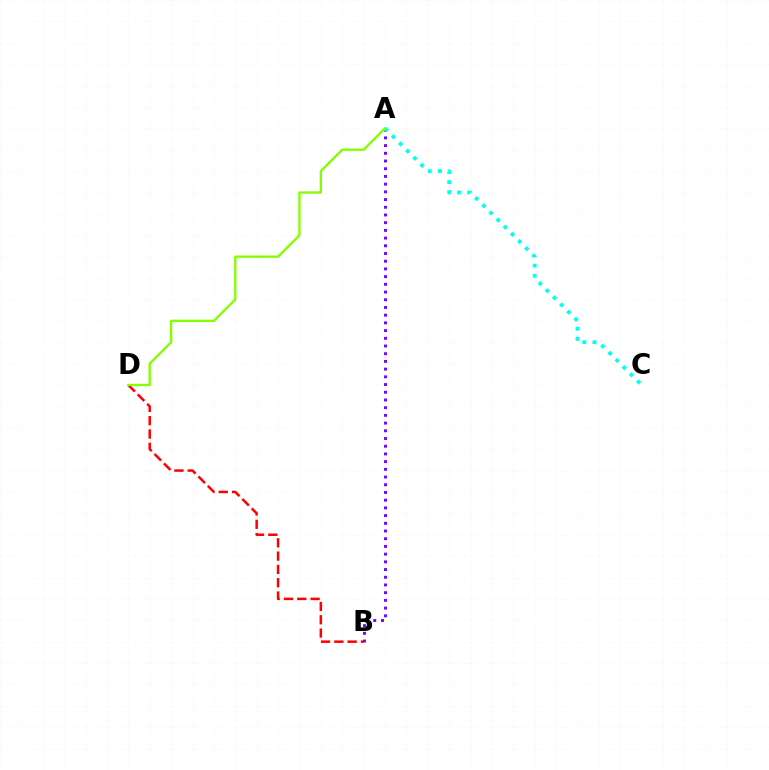{('B', 'D'): [{'color': '#ff0000', 'line_style': 'dashed', 'thickness': 1.81}], ('A', 'B'): [{'color': '#7200ff', 'line_style': 'dotted', 'thickness': 2.09}], ('A', 'C'): [{'color': '#00fff6', 'line_style': 'dotted', 'thickness': 2.75}], ('A', 'D'): [{'color': '#84ff00', 'line_style': 'solid', 'thickness': 1.69}]}